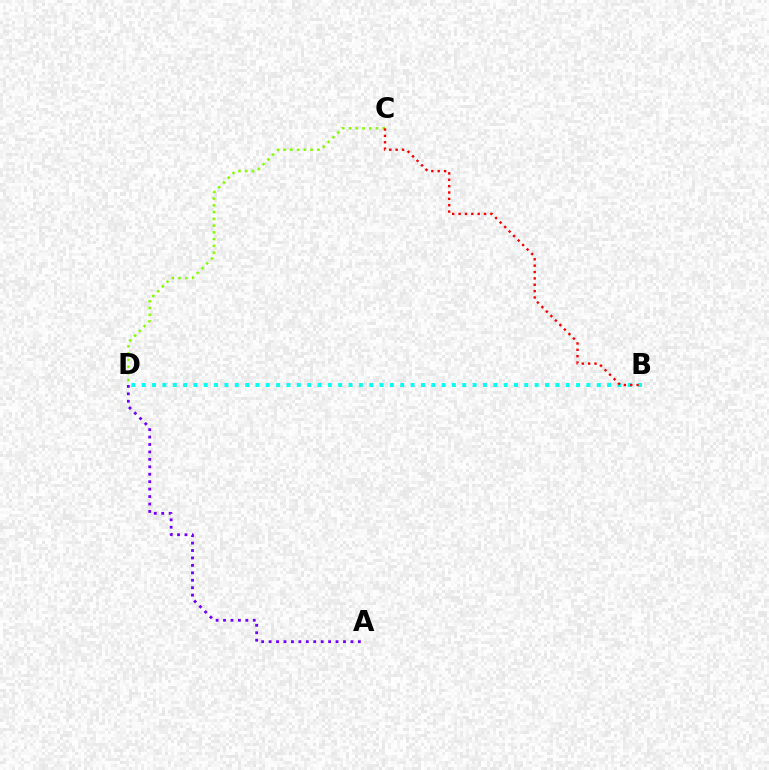{('B', 'D'): [{'color': '#00fff6', 'line_style': 'dotted', 'thickness': 2.81}], ('C', 'D'): [{'color': '#84ff00', 'line_style': 'dotted', 'thickness': 1.83}], ('A', 'D'): [{'color': '#7200ff', 'line_style': 'dotted', 'thickness': 2.02}], ('B', 'C'): [{'color': '#ff0000', 'line_style': 'dotted', 'thickness': 1.73}]}